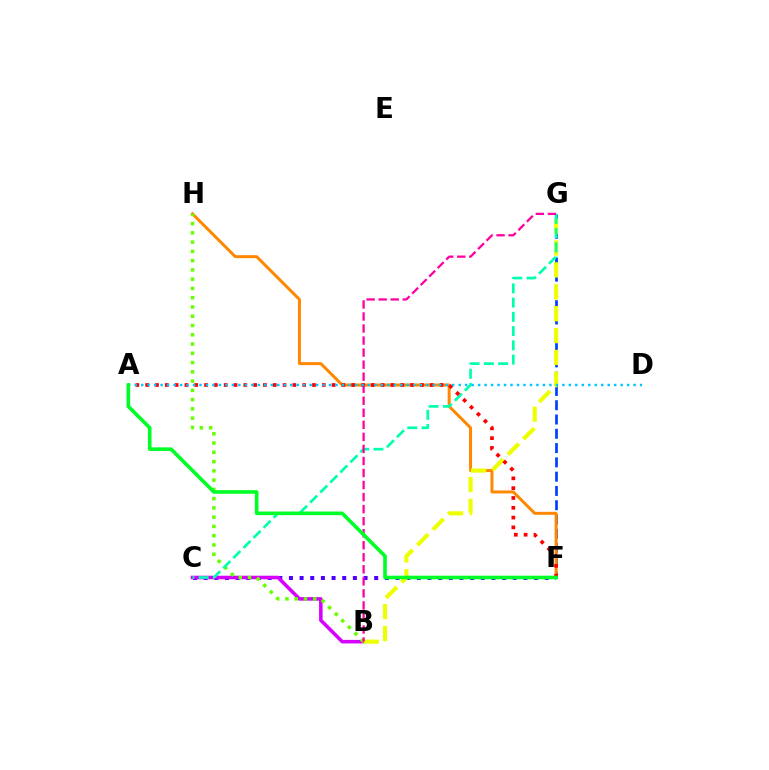{('F', 'G'): [{'color': '#003fff', 'line_style': 'dashed', 'thickness': 1.94}], ('C', 'F'): [{'color': '#4f00ff', 'line_style': 'dotted', 'thickness': 2.9}], ('F', 'H'): [{'color': '#ff8800', 'line_style': 'solid', 'thickness': 2.15}], ('B', 'C'): [{'color': '#d600ff', 'line_style': 'solid', 'thickness': 2.55}], ('B', 'G'): [{'color': '#eeff00', 'line_style': 'dashed', 'thickness': 2.97}, {'color': '#ff00a0', 'line_style': 'dashed', 'thickness': 1.64}], ('B', 'H'): [{'color': '#66ff00', 'line_style': 'dotted', 'thickness': 2.52}], ('C', 'G'): [{'color': '#00ffaf', 'line_style': 'dashed', 'thickness': 1.94}], ('A', 'F'): [{'color': '#ff0000', 'line_style': 'dotted', 'thickness': 2.67}, {'color': '#00ff27', 'line_style': 'solid', 'thickness': 2.6}], ('A', 'D'): [{'color': '#00c7ff', 'line_style': 'dotted', 'thickness': 1.76}]}